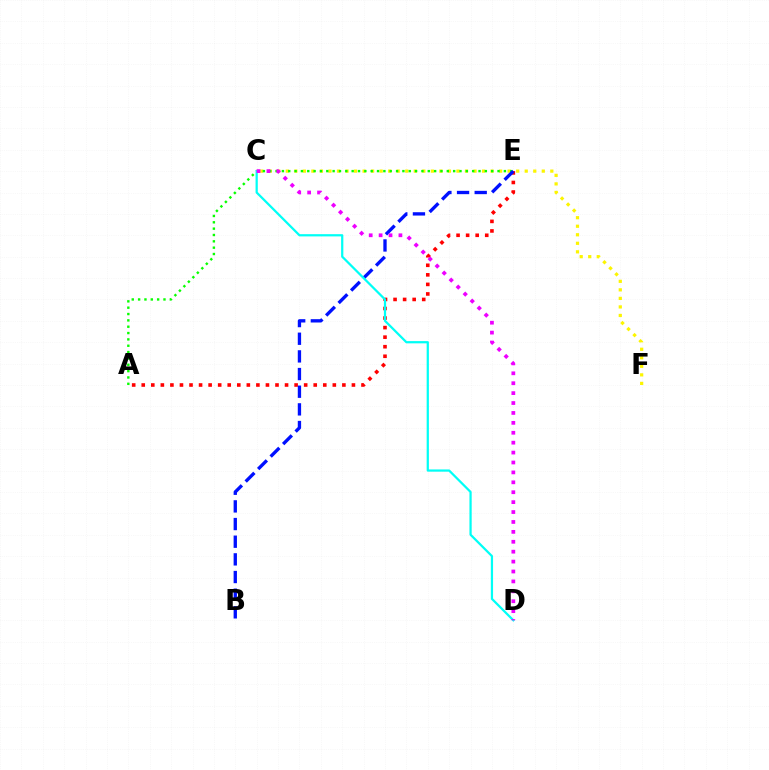{('C', 'F'): [{'color': '#fcf500', 'line_style': 'dotted', 'thickness': 2.32}], ('A', 'E'): [{'color': '#08ff00', 'line_style': 'dotted', 'thickness': 1.72}, {'color': '#ff0000', 'line_style': 'dotted', 'thickness': 2.6}], ('B', 'E'): [{'color': '#0010ff', 'line_style': 'dashed', 'thickness': 2.4}], ('C', 'D'): [{'color': '#00fff6', 'line_style': 'solid', 'thickness': 1.61}, {'color': '#ee00ff', 'line_style': 'dotted', 'thickness': 2.69}]}